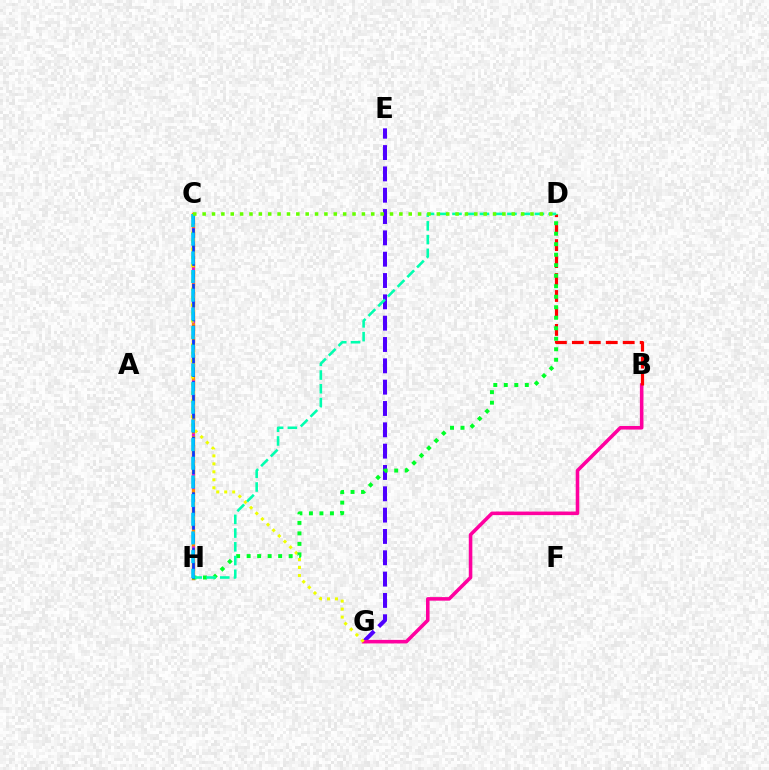{('E', 'G'): [{'color': '#4f00ff', 'line_style': 'dashed', 'thickness': 2.9}], ('C', 'H'): [{'color': '#ff8800', 'line_style': 'solid', 'thickness': 2.44}, {'color': '#d600ff', 'line_style': 'dotted', 'thickness': 1.8}, {'color': '#003fff', 'line_style': 'dashed', 'thickness': 1.89}, {'color': '#00c7ff', 'line_style': 'dashed', 'thickness': 2.54}], ('B', 'G'): [{'color': '#ff00a0', 'line_style': 'solid', 'thickness': 2.56}], ('B', 'D'): [{'color': '#ff0000', 'line_style': 'dashed', 'thickness': 2.3}], ('C', 'G'): [{'color': '#eeff00', 'line_style': 'dotted', 'thickness': 2.17}], ('D', 'H'): [{'color': '#00ff27', 'line_style': 'dotted', 'thickness': 2.85}, {'color': '#00ffaf', 'line_style': 'dashed', 'thickness': 1.87}], ('C', 'D'): [{'color': '#66ff00', 'line_style': 'dotted', 'thickness': 2.55}]}